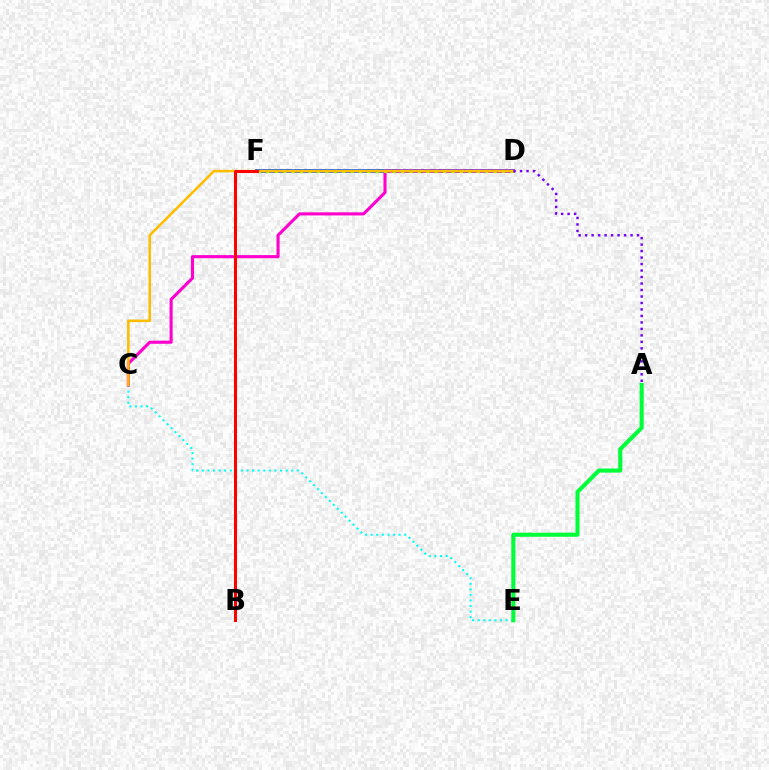{('C', 'E'): [{'color': '#00fff6', 'line_style': 'dotted', 'thickness': 1.52}], ('D', 'F'): [{'color': '#004bff', 'line_style': 'solid', 'thickness': 2.67}, {'color': '#84ff00', 'line_style': 'dotted', 'thickness': 2.29}], ('C', 'D'): [{'color': '#ff00cf', 'line_style': 'solid', 'thickness': 2.23}, {'color': '#ffbd00', 'line_style': 'solid', 'thickness': 1.84}], ('B', 'F'): [{'color': '#ff0000', 'line_style': 'solid', 'thickness': 2.18}], ('A', 'D'): [{'color': '#7200ff', 'line_style': 'dotted', 'thickness': 1.76}], ('A', 'E'): [{'color': '#00ff39', 'line_style': 'solid', 'thickness': 2.94}]}